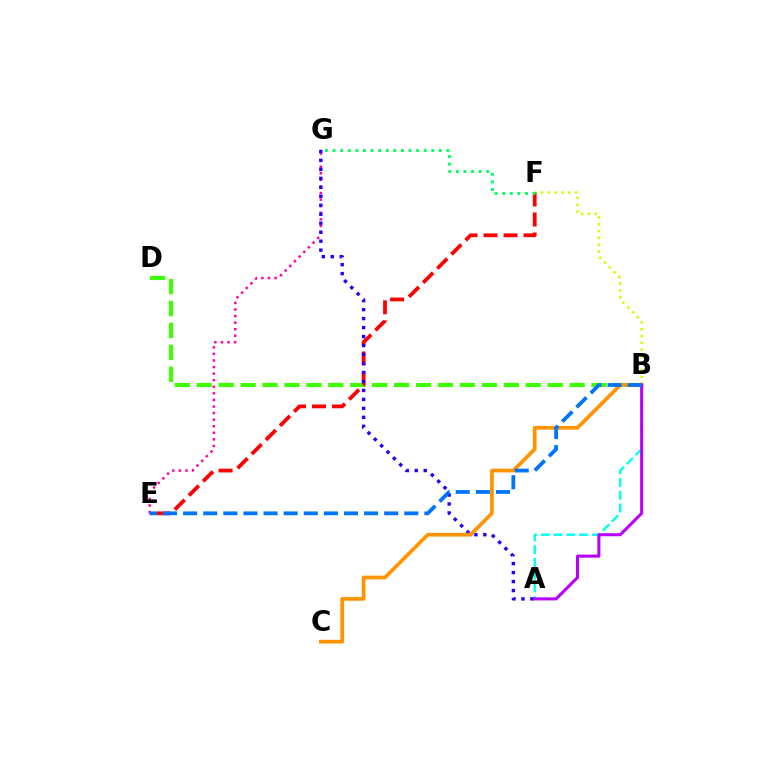{('B', 'F'): [{'color': '#d1ff00', 'line_style': 'dotted', 'thickness': 1.85}], ('A', 'B'): [{'color': '#00fff6', 'line_style': 'dashed', 'thickness': 1.73}, {'color': '#b900ff', 'line_style': 'solid', 'thickness': 2.2}], ('B', 'D'): [{'color': '#3dff00', 'line_style': 'dashed', 'thickness': 2.98}], ('E', 'F'): [{'color': '#ff0000', 'line_style': 'dashed', 'thickness': 2.72}], ('E', 'G'): [{'color': '#ff00ac', 'line_style': 'dotted', 'thickness': 1.79}], ('A', 'G'): [{'color': '#2500ff', 'line_style': 'dotted', 'thickness': 2.44}], ('B', 'C'): [{'color': '#ff9400', 'line_style': 'solid', 'thickness': 2.67}], ('B', 'E'): [{'color': '#0074ff', 'line_style': 'dashed', 'thickness': 2.73}], ('F', 'G'): [{'color': '#00ff5c', 'line_style': 'dotted', 'thickness': 2.06}]}